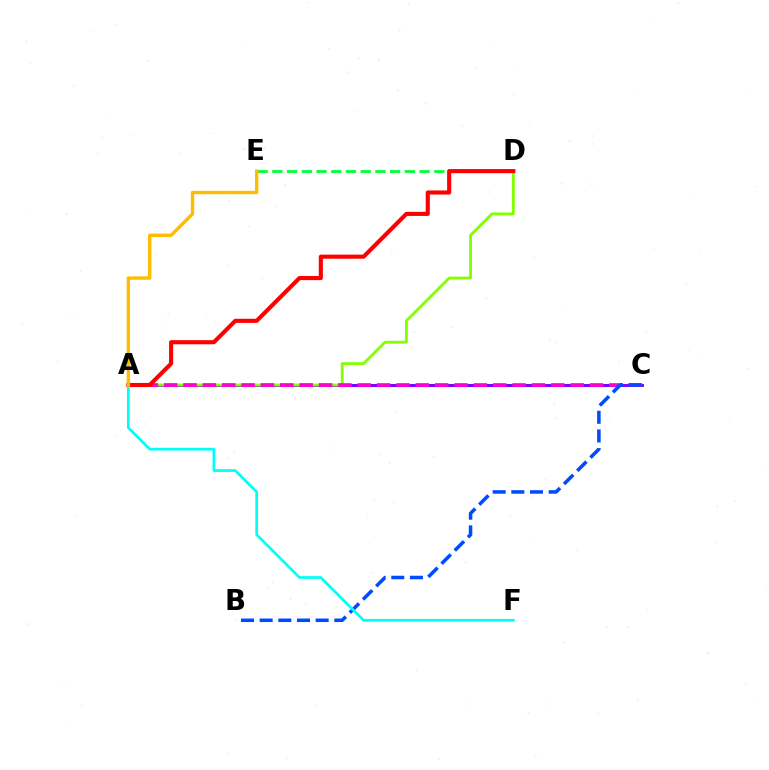{('A', 'C'): [{'color': '#7200ff', 'line_style': 'solid', 'thickness': 2.1}, {'color': '#ff00cf', 'line_style': 'dashed', 'thickness': 2.63}], ('A', 'D'): [{'color': '#84ff00', 'line_style': 'solid', 'thickness': 2.05}, {'color': '#ff0000', 'line_style': 'solid', 'thickness': 2.96}], ('D', 'E'): [{'color': '#00ff39', 'line_style': 'dashed', 'thickness': 2.0}], ('B', 'C'): [{'color': '#004bff', 'line_style': 'dashed', 'thickness': 2.54}], ('A', 'F'): [{'color': '#00fff6', 'line_style': 'solid', 'thickness': 1.95}], ('A', 'E'): [{'color': '#ffbd00', 'line_style': 'solid', 'thickness': 2.44}]}